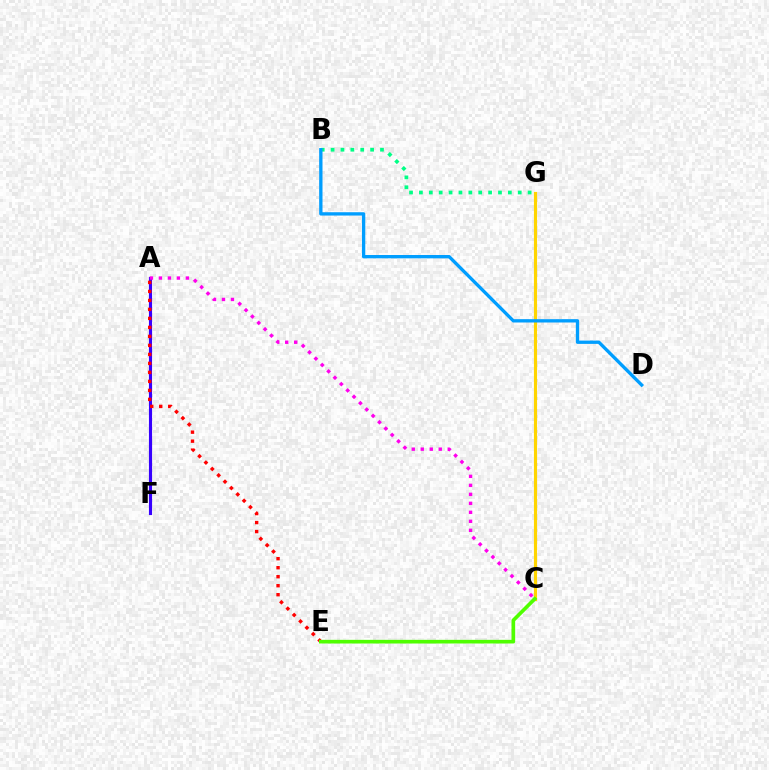{('A', 'F'): [{'color': '#3700ff', 'line_style': 'solid', 'thickness': 2.25}], ('A', 'E'): [{'color': '#ff0000', 'line_style': 'dotted', 'thickness': 2.45}], ('B', 'G'): [{'color': '#00ff86', 'line_style': 'dotted', 'thickness': 2.68}], ('C', 'G'): [{'color': '#ffd500', 'line_style': 'solid', 'thickness': 2.26}], ('C', 'E'): [{'color': '#4fff00', 'line_style': 'solid', 'thickness': 2.63}], ('B', 'D'): [{'color': '#009eff', 'line_style': 'solid', 'thickness': 2.4}], ('A', 'C'): [{'color': '#ff00ed', 'line_style': 'dotted', 'thickness': 2.44}]}